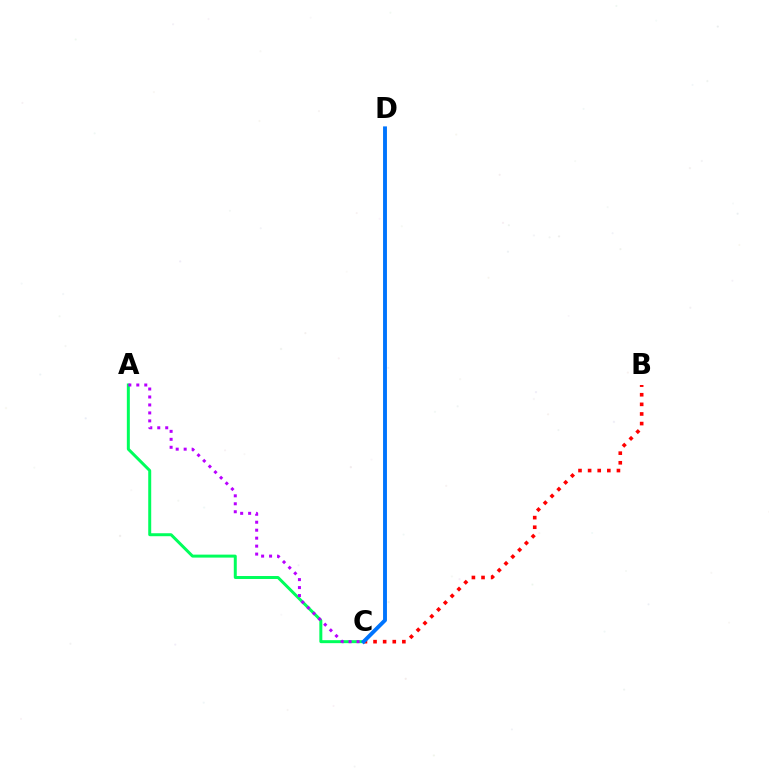{('C', 'D'): [{'color': '#d1ff00', 'line_style': 'solid', 'thickness': 1.83}, {'color': '#0074ff', 'line_style': 'solid', 'thickness': 2.79}], ('A', 'C'): [{'color': '#00ff5c', 'line_style': 'solid', 'thickness': 2.15}, {'color': '#b900ff', 'line_style': 'dotted', 'thickness': 2.16}], ('B', 'C'): [{'color': '#ff0000', 'line_style': 'dotted', 'thickness': 2.61}]}